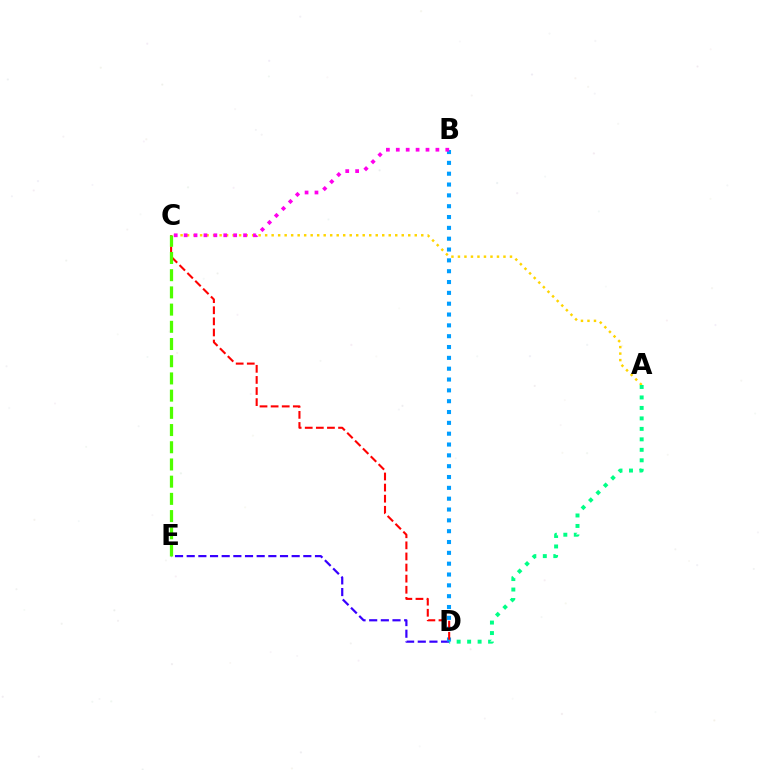{('A', 'C'): [{'color': '#ffd500', 'line_style': 'dotted', 'thickness': 1.77}], ('A', 'D'): [{'color': '#00ff86', 'line_style': 'dotted', 'thickness': 2.85}], ('D', 'E'): [{'color': '#3700ff', 'line_style': 'dashed', 'thickness': 1.58}], ('B', 'D'): [{'color': '#009eff', 'line_style': 'dotted', 'thickness': 2.94}], ('C', 'D'): [{'color': '#ff0000', 'line_style': 'dashed', 'thickness': 1.51}], ('B', 'C'): [{'color': '#ff00ed', 'line_style': 'dotted', 'thickness': 2.69}], ('C', 'E'): [{'color': '#4fff00', 'line_style': 'dashed', 'thickness': 2.34}]}